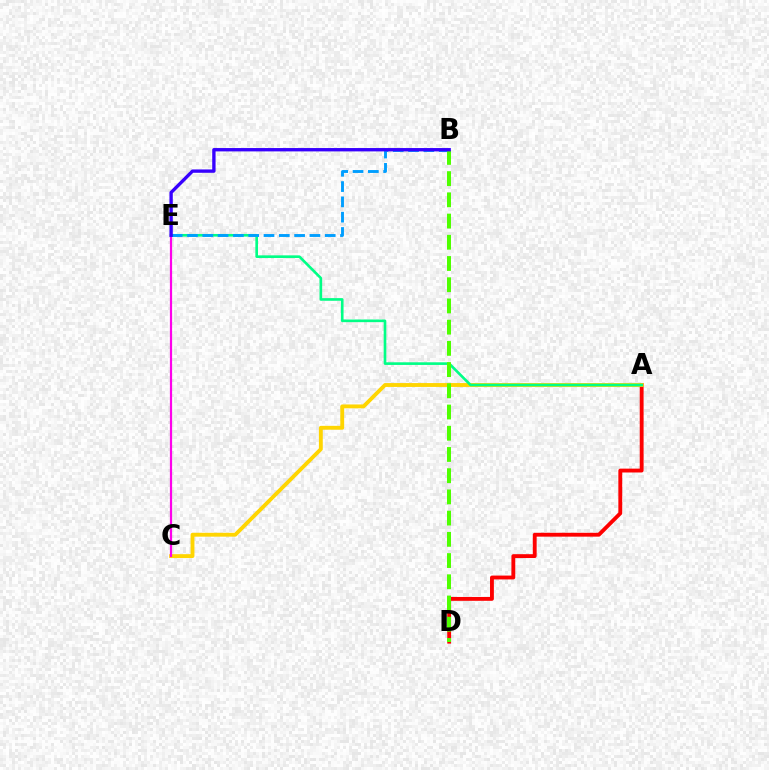{('A', 'D'): [{'color': '#ff0000', 'line_style': 'solid', 'thickness': 2.77}], ('A', 'C'): [{'color': '#ffd500', 'line_style': 'solid', 'thickness': 2.79}], ('A', 'E'): [{'color': '#00ff86', 'line_style': 'solid', 'thickness': 1.9}], ('C', 'E'): [{'color': '#ff00ed', 'line_style': 'solid', 'thickness': 1.59}], ('B', 'E'): [{'color': '#009eff', 'line_style': 'dashed', 'thickness': 2.08}, {'color': '#3700ff', 'line_style': 'solid', 'thickness': 2.41}], ('B', 'D'): [{'color': '#4fff00', 'line_style': 'dashed', 'thickness': 2.88}]}